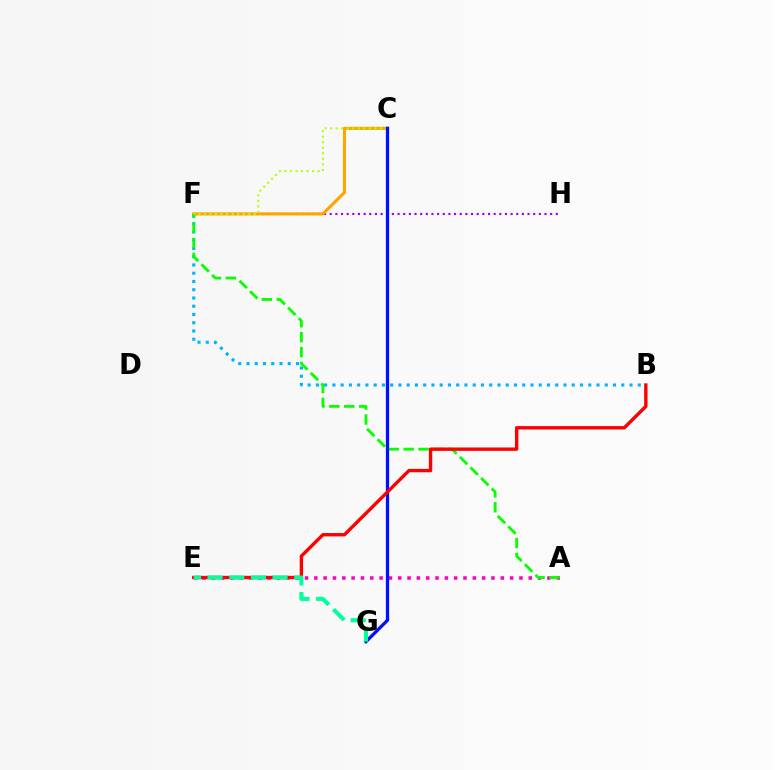{('B', 'F'): [{'color': '#00b5ff', 'line_style': 'dotted', 'thickness': 2.24}], ('F', 'H'): [{'color': '#9b00ff', 'line_style': 'dotted', 'thickness': 1.54}], ('A', 'E'): [{'color': '#ff00bd', 'line_style': 'dotted', 'thickness': 2.53}], ('C', 'F'): [{'color': '#ffa500', 'line_style': 'solid', 'thickness': 2.25}, {'color': '#b3ff00', 'line_style': 'dotted', 'thickness': 1.5}], ('A', 'F'): [{'color': '#08ff00', 'line_style': 'dashed', 'thickness': 2.03}], ('C', 'G'): [{'color': '#0010ff', 'line_style': 'solid', 'thickness': 2.34}], ('B', 'E'): [{'color': '#ff0000', 'line_style': 'solid', 'thickness': 2.42}], ('E', 'G'): [{'color': '#00ff9d', 'line_style': 'dashed', 'thickness': 2.94}]}